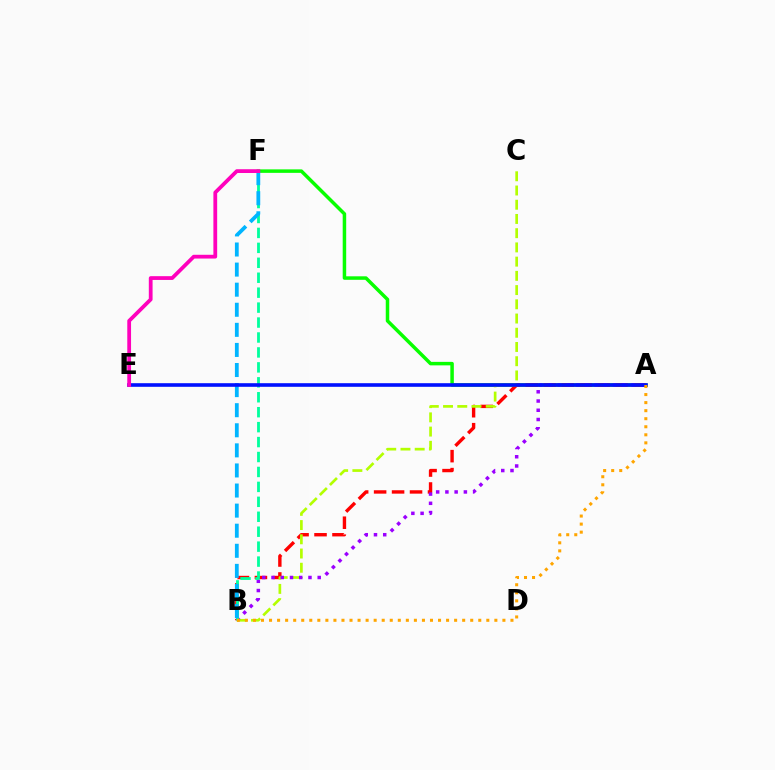{('A', 'F'): [{'color': '#08ff00', 'line_style': 'solid', 'thickness': 2.52}], ('A', 'B'): [{'color': '#ff0000', 'line_style': 'dashed', 'thickness': 2.44}, {'color': '#9b00ff', 'line_style': 'dotted', 'thickness': 2.51}, {'color': '#ffa500', 'line_style': 'dotted', 'thickness': 2.19}], ('B', 'C'): [{'color': '#b3ff00', 'line_style': 'dashed', 'thickness': 1.93}], ('B', 'F'): [{'color': '#00ff9d', 'line_style': 'dashed', 'thickness': 2.03}, {'color': '#00b5ff', 'line_style': 'dashed', 'thickness': 2.73}], ('A', 'E'): [{'color': '#0010ff', 'line_style': 'solid', 'thickness': 2.6}], ('E', 'F'): [{'color': '#ff00bd', 'line_style': 'solid', 'thickness': 2.71}]}